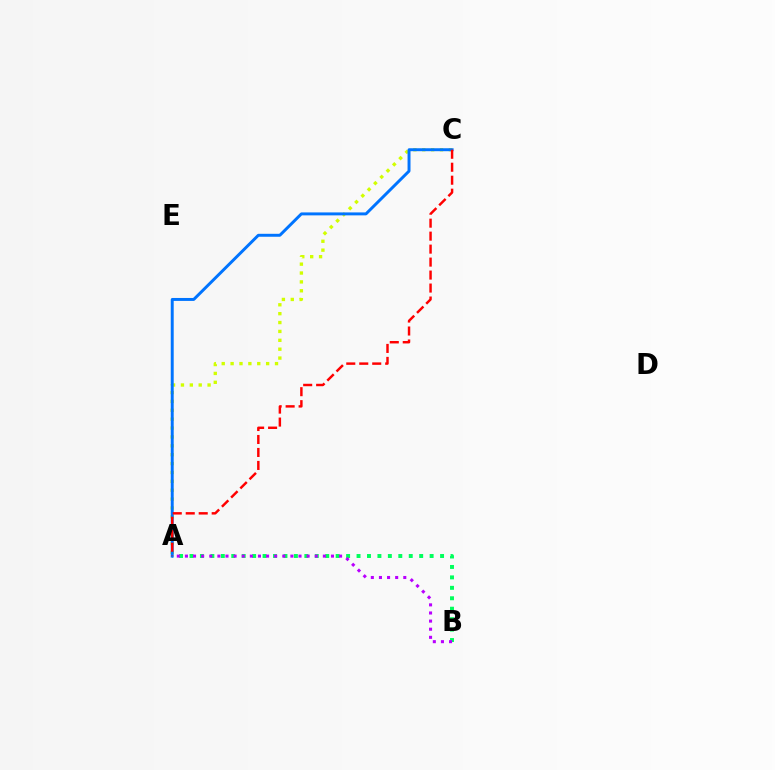{('A', 'B'): [{'color': '#00ff5c', 'line_style': 'dotted', 'thickness': 2.84}, {'color': '#b900ff', 'line_style': 'dotted', 'thickness': 2.2}], ('A', 'C'): [{'color': '#d1ff00', 'line_style': 'dotted', 'thickness': 2.41}, {'color': '#0074ff', 'line_style': 'solid', 'thickness': 2.12}, {'color': '#ff0000', 'line_style': 'dashed', 'thickness': 1.76}]}